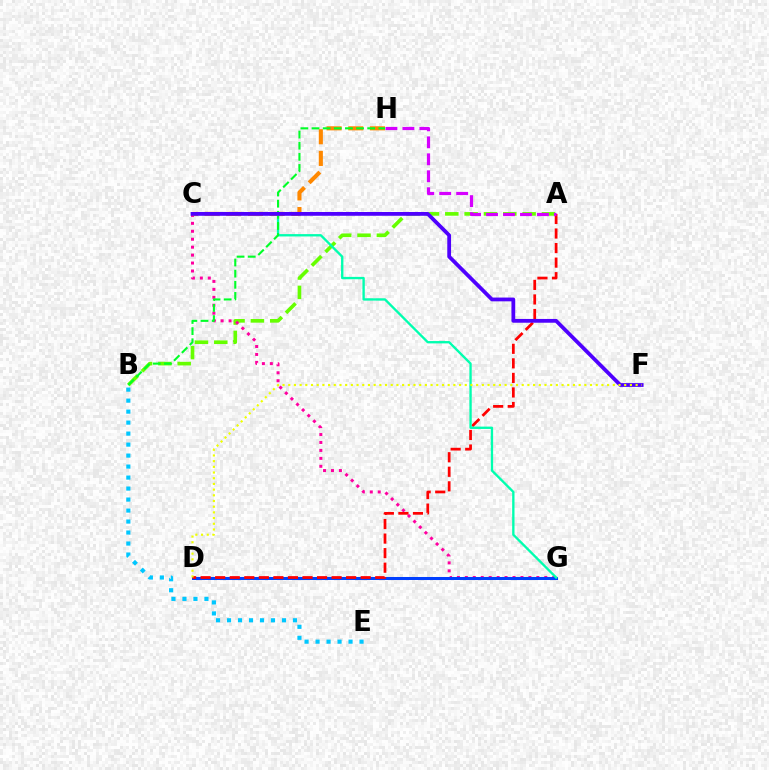{('A', 'B'): [{'color': '#66ff00', 'line_style': 'dashed', 'thickness': 2.63}], ('C', 'G'): [{'color': '#ff00a0', 'line_style': 'dotted', 'thickness': 2.16}, {'color': '#00ffaf', 'line_style': 'solid', 'thickness': 1.69}], ('B', 'E'): [{'color': '#00c7ff', 'line_style': 'dotted', 'thickness': 2.99}], ('D', 'G'): [{'color': '#003fff', 'line_style': 'solid', 'thickness': 2.18}], ('A', 'D'): [{'color': '#ff0000', 'line_style': 'dashed', 'thickness': 1.98}], ('C', 'H'): [{'color': '#ff8800', 'line_style': 'dashed', 'thickness': 2.94}], ('B', 'H'): [{'color': '#00ff27', 'line_style': 'dashed', 'thickness': 1.51}], ('A', 'H'): [{'color': '#d600ff', 'line_style': 'dashed', 'thickness': 2.3}], ('C', 'F'): [{'color': '#4f00ff', 'line_style': 'solid', 'thickness': 2.72}], ('D', 'F'): [{'color': '#eeff00', 'line_style': 'dotted', 'thickness': 1.55}]}